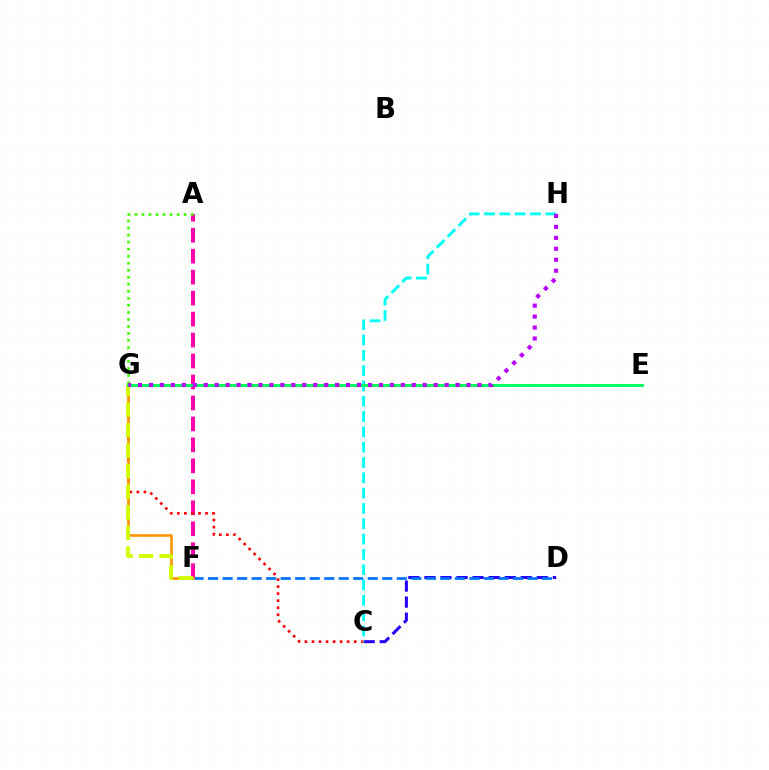{('C', 'D'): [{'color': '#2500ff', 'line_style': 'dashed', 'thickness': 2.18}], ('A', 'F'): [{'color': '#ff00ac', 'line_style': 'dashed', 'thickness': 2.85}], ('A', 'G'): [{'color': '#3dff00', 'line_style': 'dotted', 'thickness': 1.91}], ('D', 'F'): [{'color': '#0074ff', 'line_style': 'dashed', 'thickness': 1.97}], ('C', 'G'): [{'color': '#ff0000', 'line_style': 'dotted', 'thickness': 1.91}], ('F', 'G'): [{'color': '#ff9400', 'line_style': 'solid', 'thickness': 1.91}, {'color': '#d1ff00', 'line_style': 'dashed', 'thickness': 2.79}], ('C', 'H'): [{'color': '#00fff6', 'line_style': 'dashed', 'thickness': 2.08}], ('E', 'G'): [{'color': '#00ff5c', 'line_style': 'solid', 'thickness': 2.09}], ('G', 'H'): [{'color': '#b900ff', 'line_style': 'dotted', 'thickness': 2.98}]}